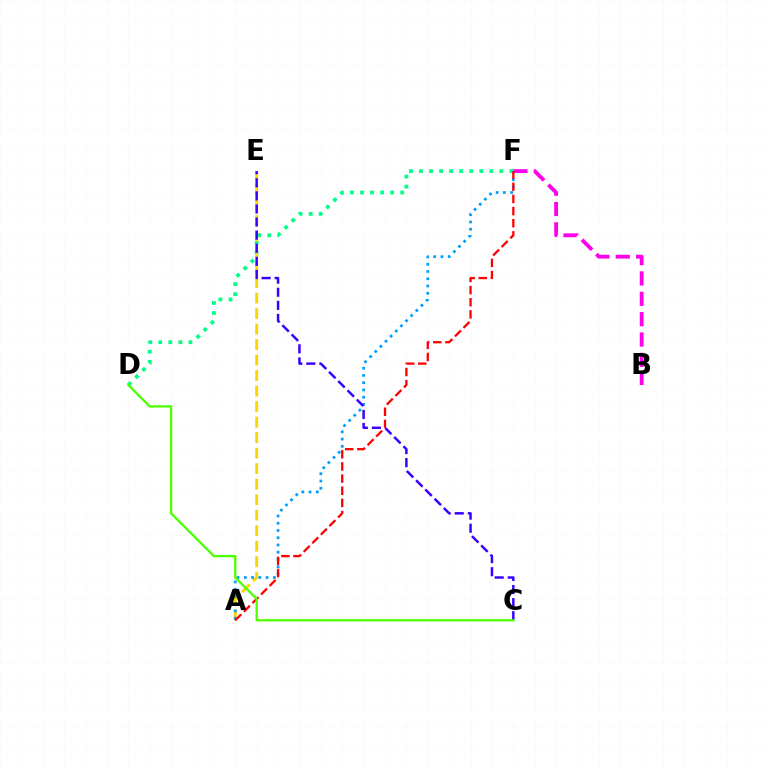{('D', 'F'): [{'color': '#00ff86', 'line_style': 'dotted', 'thickness': 2.73}], ('A', 'E'): [{'color': '#ffd500', 'line_style': 'dashed', 'thickness': 2.11}], ('A', 'F'): [{'color': '#009eff', 'line_style': 'dotted', 'thickness': 1.97}, {'color': '#ff0000', 'line_style': 'dashed', 'thickness': 1.65}], ('C', 'E'): [{'color': '#3700ff', 'line_style': 'dashed', 'thickness': 1.78}], ('B', 'F'): [{'color': '#ff00ed', 'line_style': 'dashed', 'thickness': 2.76}], ('C', 'D'): [{'color': '#4fff00', 'line_style': 'solid', 'thickness': 1.66}]}